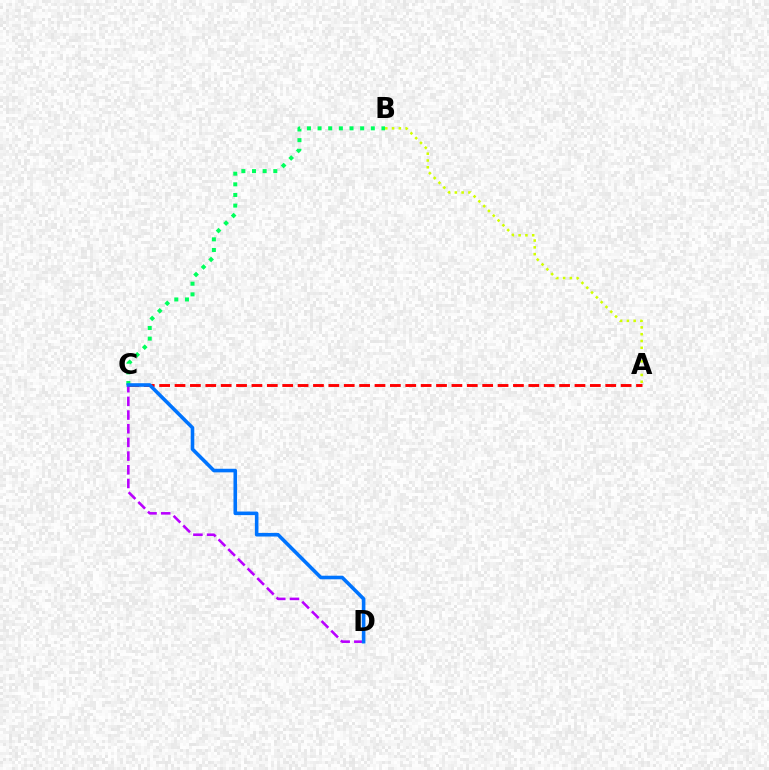{('A', 'B'): [{'color': '#d1ff00', 'line_style': 'dotted', 'thickness': 1.85}], ('C', 'D'): [{'color': '#b900ff', 'line_style': 'dashed', 'thickness': 1.86}, {'color': '#0074ff', 'line_style': 'solid', 'thickness': 2.58}], ('A', 'C'): [{'color': '#ff0000', 'line_style': 'dashed', 'thickness': 2.09}], ('B', 'C'): [{'color': '#00ff5c', 'line_style': 'dotted', 'thickness': 2.89}]}